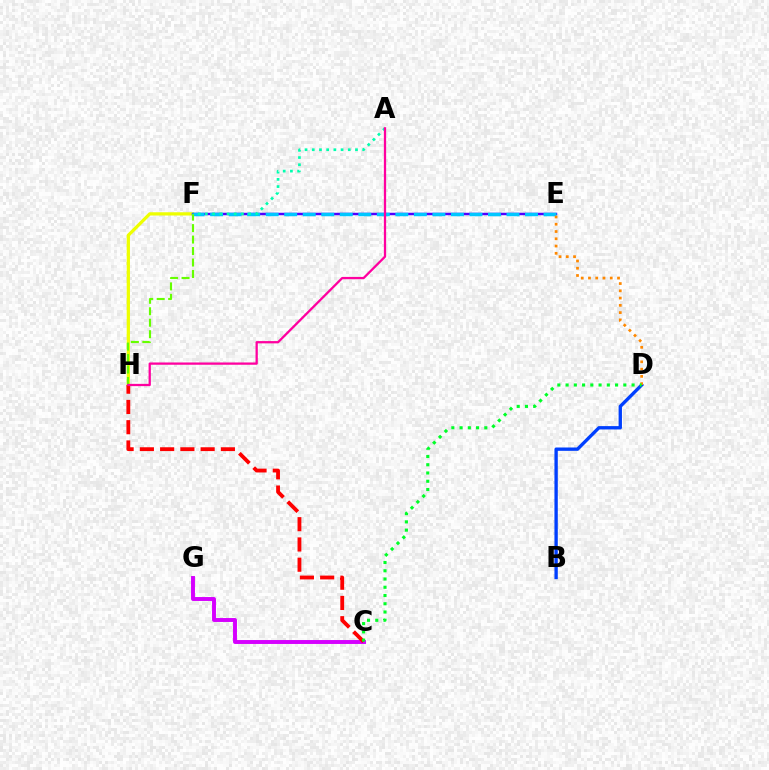{('C', 'G'): [{'color': '#d600ff', 'line_style': 'solid', 'thickness': 2.82}], ('F', 'H'): [{'color': '#eeff00', 'line_style': 'solid', 'thickness': 2.35}, {'color': '#66ff00', 'line_style': 'dashed', 'thickness': 1.56}], ('E', 'F'): [{'color': '#4f00ff', 'line_style': 'solid', 'thickness': 1.77}, {'color': '#00c7ff', 'line_style': 'dashed', 'thickness': 2.52}], ('C', 'H'): [{'color': '#ff0000', 'line_style': 'dashed', 'thickness': 2.75}], ('B', 'D'): [{'color': '#003fff', 'line_style': 'solid', 'thickness': 2.41}], ('A', 'F'): [{'color': '#00ffaf', 'line_style': 'dotted', 'thickness': 1.96}], ('D', 'E'): [{'color': '#ff8800', 'line_style': 'dotted', 'thickness': 1.97}], ('C', 'D'): [{'color': '#00ff27', 'line_style': 'dotted', 'thickness': 2.24}], ('A', 'H'): [{'color': '#ff00a0', 'line_style': 'solid', 'thickness': 1.64}]}